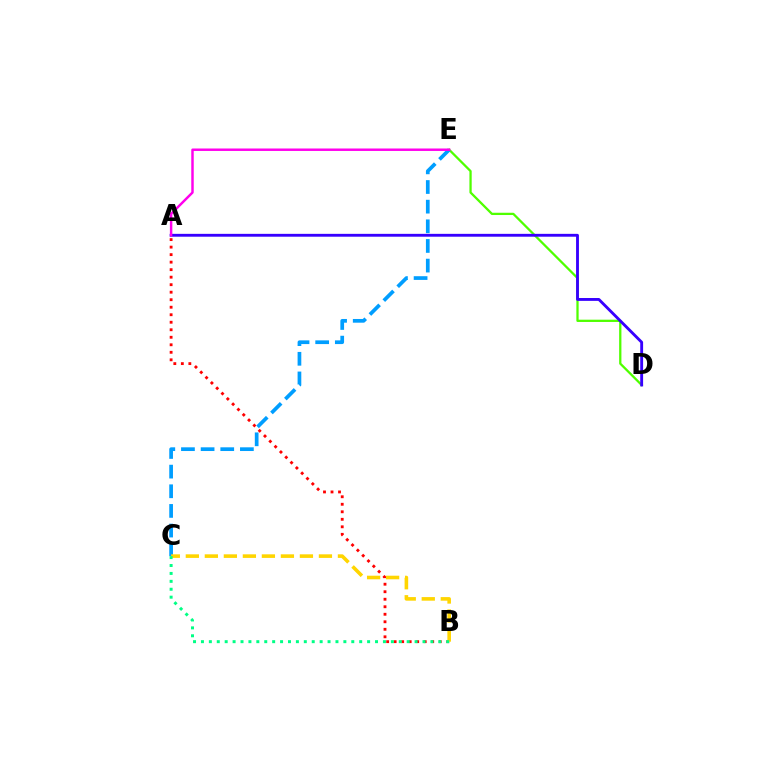{('D', 'E'): [{'color': '#4fff00', 'line_style': 'solid', 'thickness': 1.64}], ('A', 'B'): [{'color': '#ff0000', 'line_style': 'dotted', 'thickness': 2.04}], ('C', 'E'): [{'color': '#009eff', 'line_style': 'dashed', 'thickness': 2.67}], ('A', 'D'): [{'color': '#3700ff', 'line_style': 'solid', 'thickness': 2.06}], ('B', 'C'): [{'color': '#ffd500', 'line_style': 'dashed', 'thickness': 2.58}, {'color': '#00ff86', 'line_style': 'dotted', 'thickness': 2.15}], ('A', 'E'): [{'color': '#ff00ed', 'line_style': 'solid', 'thickness': 1.77}]}